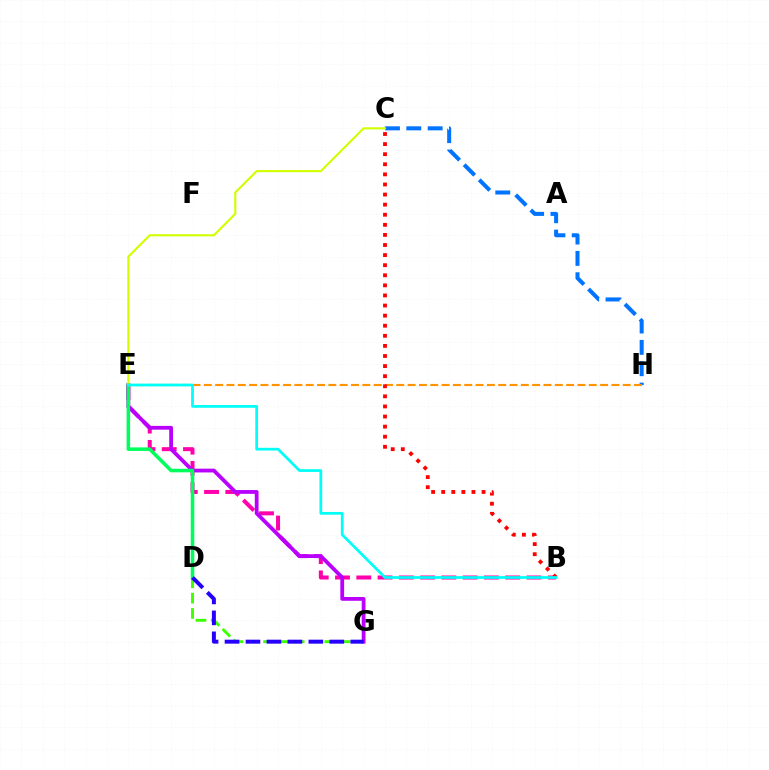{('B', 'E'): [{'color': '#ff00ac', 'line_style': 'dashed', 'thickness': 2.89}, {'color': '#00fff6', 'line_style': 'solid', 'thickness': 1.98}], ('D', 'G'): [{'color': '#3dff00', 'line_style': 'dashed', 'thickness': 2.08}, {'color': '#2500ff', 'line_style': 'dashed', 'thickness': 2.85}], ('C', 'H'): [{'color': '#0074ff', 'line_style': 'dashed', 'thickness': 2.9}], ('E', 'G'): [{'color': '#b900ff', 'line_style': 'solid', 'thickness': 2.73}], ('D', 'E'): [{'color': '#00ff5c', 'line_style': 'solid', 'thickness': 2.55}], ('C', 'E'): [{'color': '#d1ff00', 'line_style': 'solid', 'thickness': 1.53}], ('E', 'H'): [{'color': '#ff9400', 'line_style': 'dashed', 'thickness': 1.54}], ('B', 'C'): [{'color': '#ff0000', 'line_style': 'dotted', 'thickness': 2.74}]}